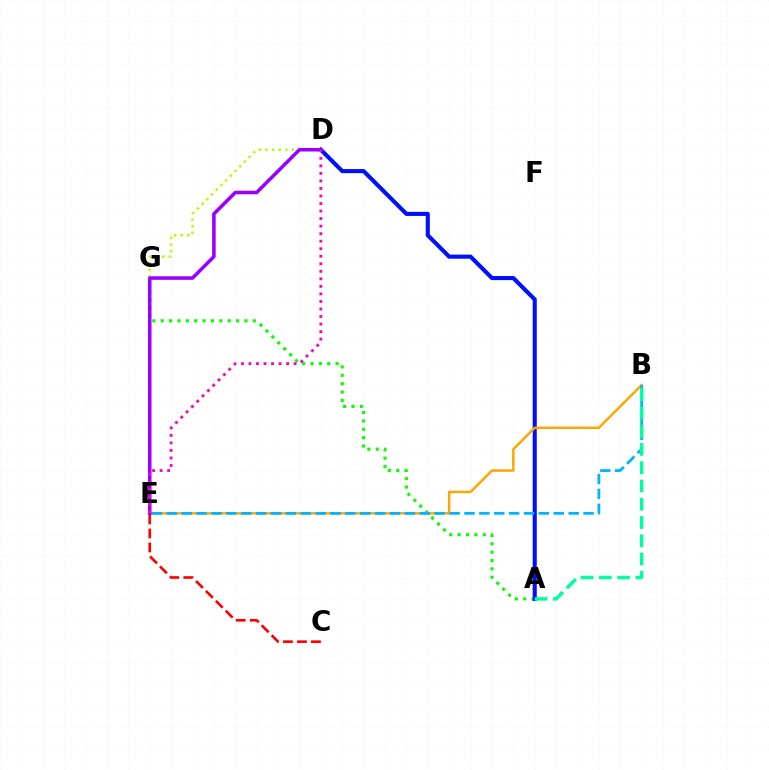{('A', 'G'): [{'color': '#08ff00', 'line_style': 'dotted', 'thickness': 2.28}], ('C', 'E'): [{'color': '#ff0000', 'line_style': 'dashed', 'thickness': 1.9}], ('A', 'D'): [{'color': '#0010ff', 'line_style': 'solid', 'thickness': 2.95}], ('B', 'E'): [{'color': '#ffa500', 'line_style': 'solid', 'thickness': 1.77}, {'color': '#00b5ff', 'line_style': 'dashed', 'thickness': 2.02}], ('A', 'B'): [{'color': '#00ff9d', 'line_style': 'dashed', 'thickness': 2.48}], ('D', 'G'): [{'color': '#b3ff00', 'line_style': 'dotted', 'thickness': 1.8}], ('D', 'E'): [{'color': '#9b00ff', 'line_style': 'solid', 'thickness': 2.55}, {'color': '#ff00bd', 'line_style': 'dotted', 'thickness': 2.05}]}